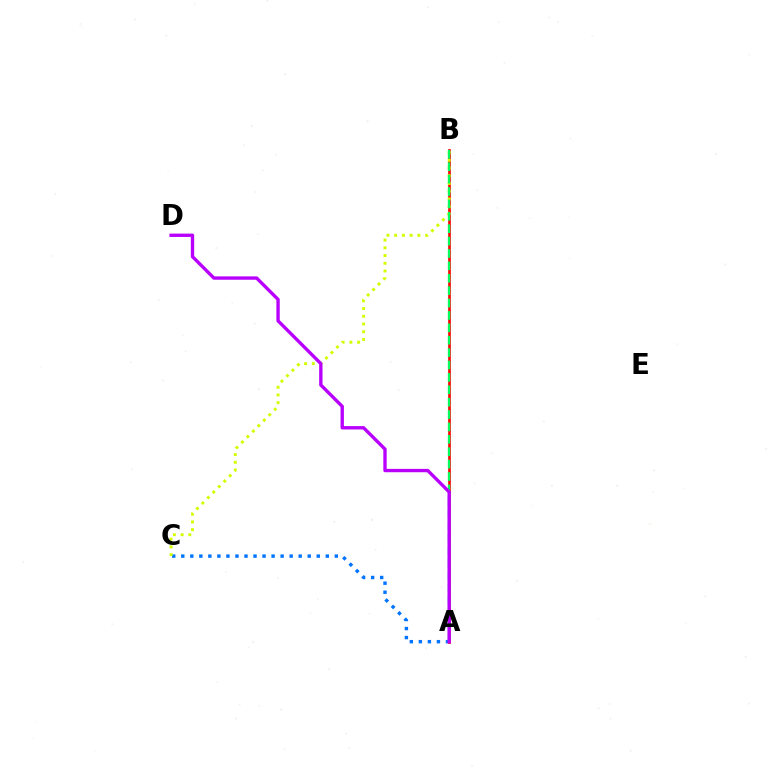{('A', 'C'): [{'color': '#0074ff', 'line_style': 'dotted', 'thickness': 2.45}], ('A', 'B'): [{'color': '#ff0000', 'line_style': 'solid', 'thickness': 1.91}, {'color': '#00ff5c', 'line_style': 'dashed', 'thickness': 1.68}], ('B', 'C'): [{'color': '#d1ff00', 'line_style': 'dotted', 'thickness': 2.1}], ('A', 'D'): [{'color': '#b900ff', 'line_style': 'solid', 'thickness': 2.42}]}